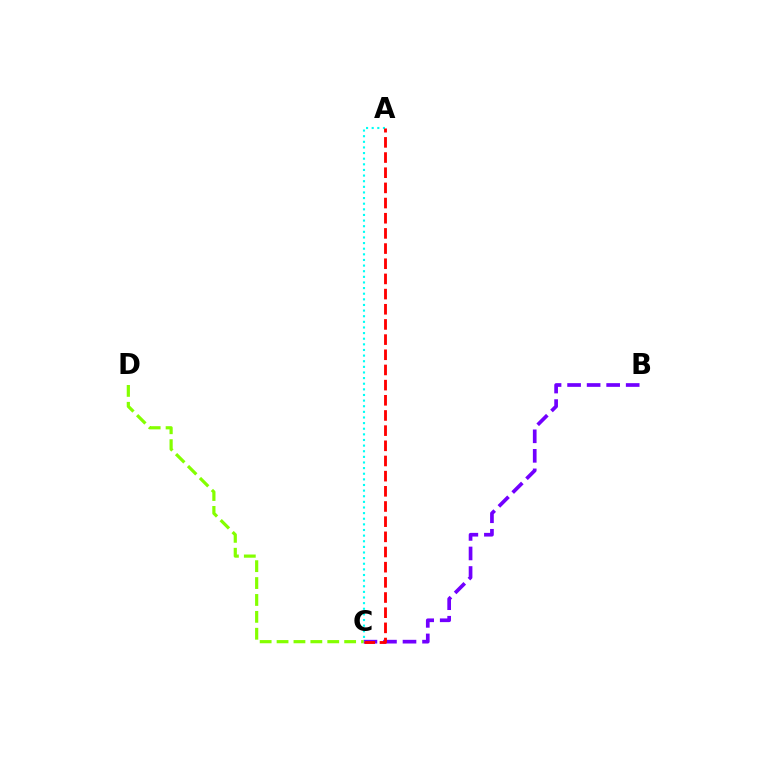{('B', 'C'): [{'color': '#7200ff', 'line_style': 'dashed', 'thickness': 2.65}], ('A', 'C'): [{'color': '#00fff6', 'line_style': 'dotted', 'thickness': 1.53}, {'color': '#ff0000', 'line_style': 'dashed', 'thickness': 2.06}], ('C', 'D'): [{'color': '#84ff00', 'line_style': 'dashed', 'thickness': 2.3}]}